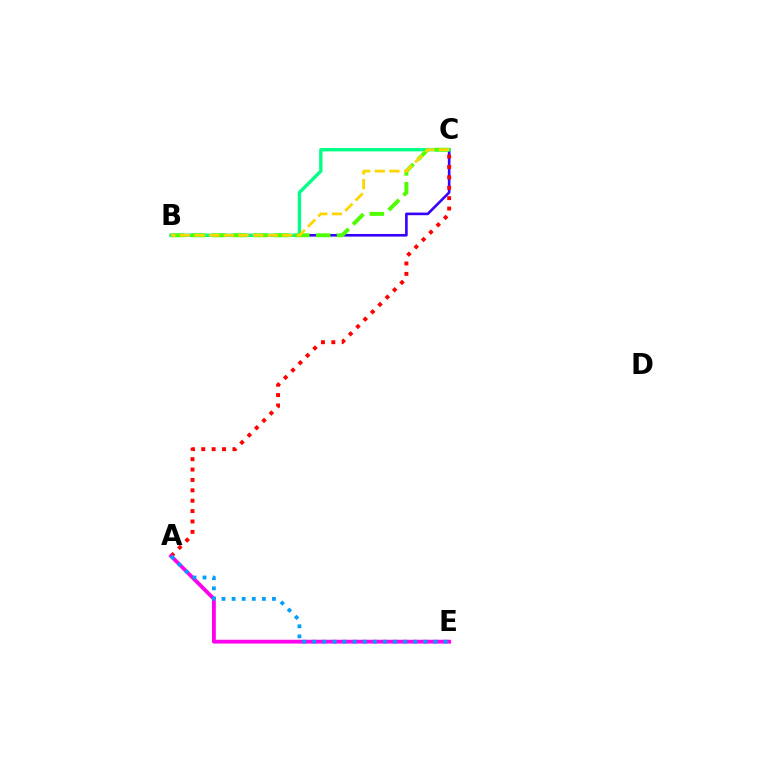{('B', 'C'): [{'color': '#3700ff', 'line_style': 'solid', 'thickness': 1.89}, {'color': '#00ff86', 'line_style': 'solid', 'thickness': 2.4}, {'color': '#4fff00', 'line_style': 'dashed', 'thickness': 2.83}, {'color': '#ffd500', 'line_style': 'dashed', 'thickness': 1.99}], ('A', 'C'): [{'color': '#ff0000', 'line_style': 'dotted', 'thickness': 2.82}], ('A', 'E'): [{'color': '#ff00ed', 'line_style': 'solid', 'thickness': 2.75}, {'color': '#009eff', 'line_style': 'dotted', 'thickness': 2.74}]}